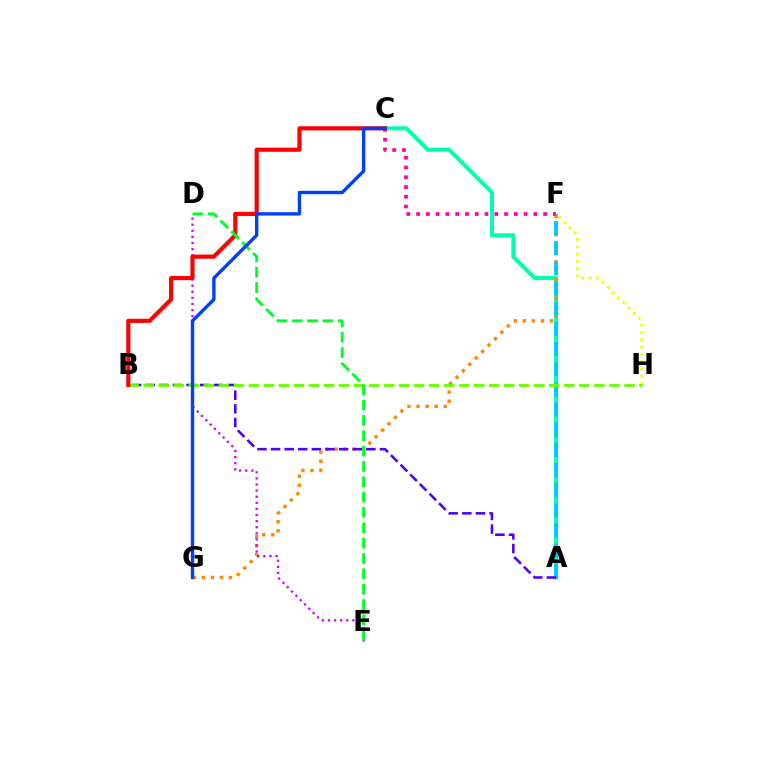{('A', 'C'): [{'color': '#00ffaf', 'line_style': 'solid', 'thickness': 2.91}], ('F', 'G'): [{'color': '#ff8800', 'line_style': 'dotted', 'thickness': 2.47}], ('F', 'H'): [{'color': '#eeff00', 'line_style': 'dotted', 'thickness': 1.99}], ('A', 'F'): [{'color': '#00c7ff', 'line_style': 'dashed', 'thickness': 2.74}], ('A', 'B'): [{'color': '#4f00ff', 'line_style': 'dashed', 'thickness': 1.85}], ('B', 'H'): [{'color': '#66ff00', 'line_style': 'dashed', 'thickness': 2.04}], ('C', 'F'): [{'color': '#ff00a0', 'line_style': 'dotted', 'thickness': 2.65}], ('D', 'E'): [{'color': '#d600ff', 'line_style': 'dotted', 'thickness': 1.66}, {'color': '#00ff27', 'line_style': 'dashed', 'thickness': 2.08}], ('B', 'C'): [{'color': '#ff0000', 'line_style': 'solid', 'thickness': 3.0}], ('C', 'G'): [{'color': '#003fff', 'line_style': 'solid', 'thickness': 2.42}]}